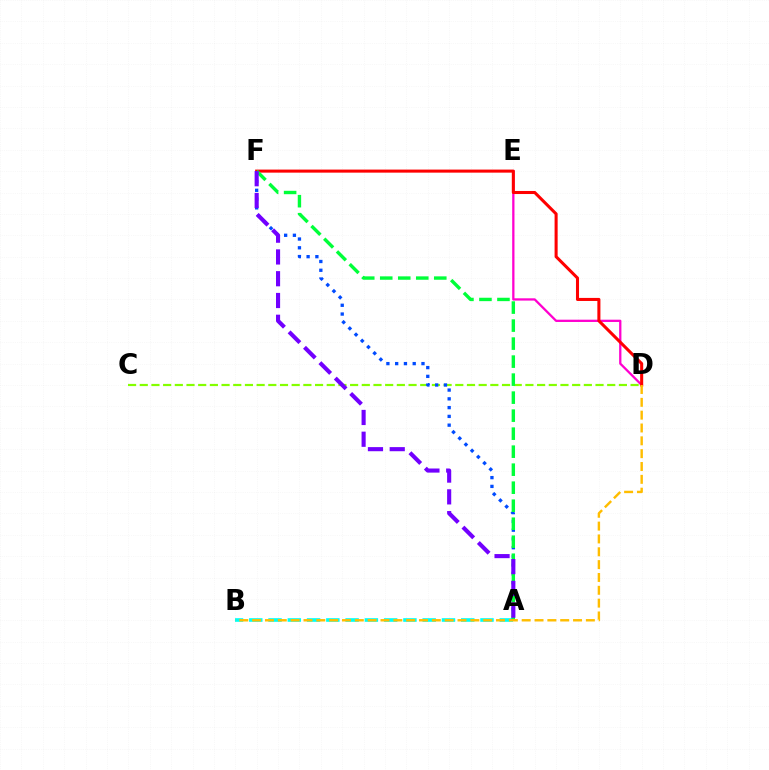{('D', 'E'): [{'color': '#ff00cf', 'line_style': 'solid', 'thickness': 1.64}], ('C', 'D'): [{'color': '#84ff00', 'line_style': 'dashed', 'thickness': 1.59}], ('A', 'B'): [{'color': '#00fff6', 'line_style': 'dashed', 'thickness': 2.62}], ('D', 'F'): [{'color': '#ff0000', 'line_style': 'solid', 'thickness': 2.2}], ('A', 'F'): [{'color': '#004bff', 'line_style': 'dotted', 'thickness': 2.38}, {'color': '#00ff39', 'line_style': 'dashed', 'thickness': 2.45}, {'color': '#7200ff', 'line_style': 'dashed', 'thickness': 2.96}], ('B', 'D'): [{'color': '#ffbd00', 'line_style': 'dashed', 'thickness': 1.74}]}